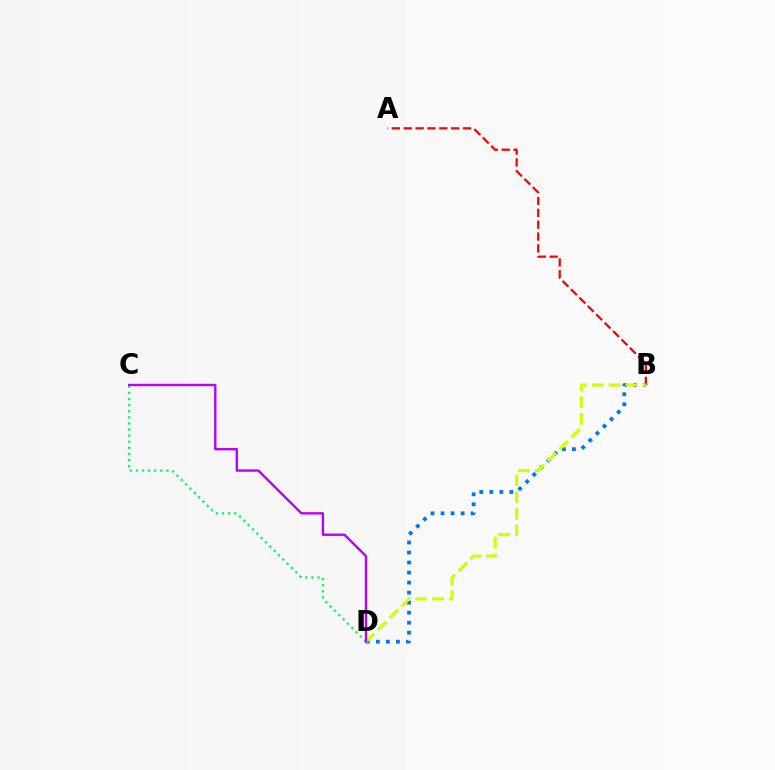{('C', 'D'): [{'color': '#00ff5c', 'line_style': 'dotted', 'thickness': 1.66}, {'color': '#b900ff', 'line_style': 'solid', 'thickness': 1.71}], ('B', 'D'): [{'color': '#0074ff', 'line_style': 'dotted', 'thickness': 2.72}, {'color': '#d1ff00', 'line_style': 'dashed', 'thickness': 2.28}], ('A', 'B'): [{'color': '#ff0000', 'line_style': 'dashed', 'thickness': 1.61}]}